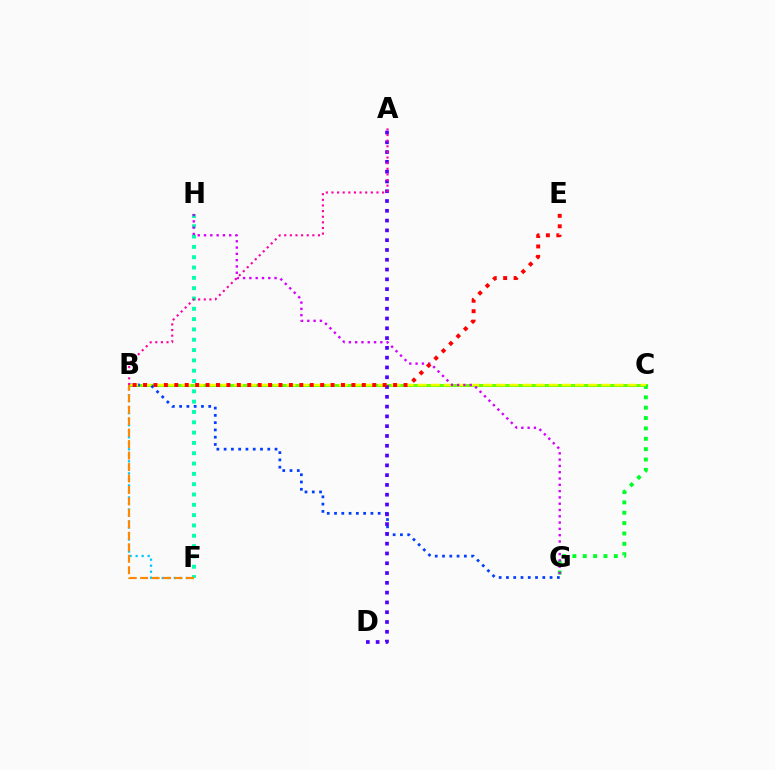{('B', 'C'): [{'color': '#66ff00', 'line_style': 'solid', 'thickness': 2.15}, {'color': '#eeff00', 'line_style': 'dashed', 'thickness': 1.78}], ('B', 'G'): [{'color': '#003fff', 'line_style': 'dotted', 'thickness': 1.98}], ('B', 'F'): [{'color': '#00c7ff', 'line_style': 'dotted', 'thickness': 1.64}, {'color': '#ff8800', 'line_style': 'dashed', 'thickness': 1.56}], ('C', 'G'): [{'color': '#00ff27', 'line_style': 'dotted', 'thickness': 2.82}], ('A', 'D'): [{'color': '#4f00ff', 'line_style': 'dotted', 'thickness': 2.66}], ('F', 'H'): [{'color': '#00ffaf', 'line_style': 'dotted', 'thickness': 2.8}], ('G', 'H'): [{'color': '#d600ff', 'line_style': 'dotted', 'thickness': 1.71}], ('A', 'B'): [{'color': '#ff00a0', 'line_style': 'dotted', 'thickness': 1.53}], ('B', 'E'): [{'color': '#ff0000', 'line_style': 'dotted', 'thickness': 2.83}]}